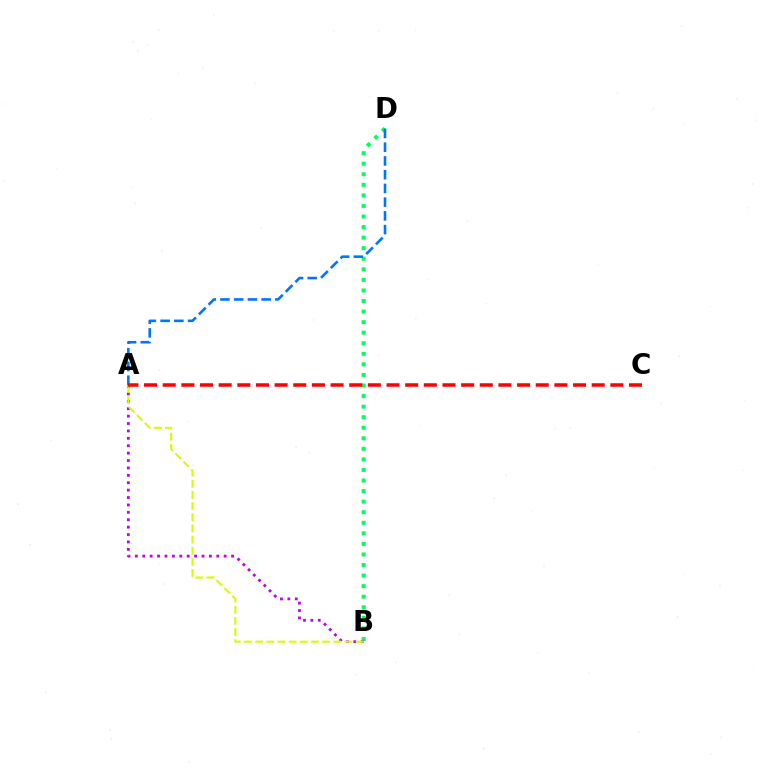{('B', 'D'): [{'color': '#00ff5c', 'line_style': 'dotted', 'thickness': 2.87}], ('A', 'B'): [{'color': '#b900ff', 'line_style': 'dotted', 'thickness': 2.01}, {'color': '#d1ff00', 'line_style': 'dashed', 'thickness': 1.52}], ('A', 'D'): [{'color': '#0074ff', 'line_style': 'dashed', 'thickness': 1.87}], ('A', 'C'): [{'color': '#ff0000', 'line_style': 'dashed', 'thickness': 2.53}]}